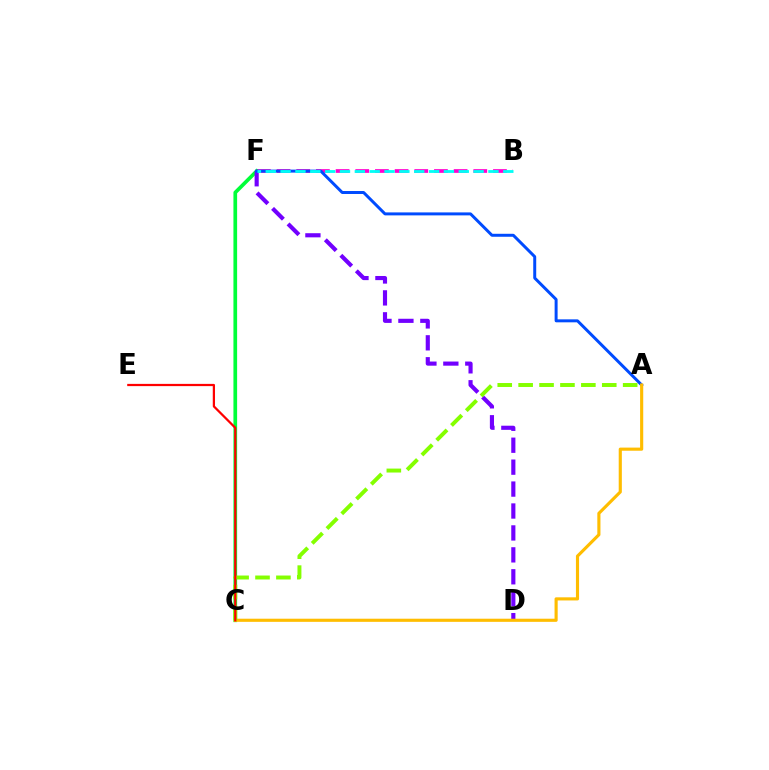{('B', 'F'): [{'color': '#ff00cf', 'line_style': 'dashed', 'thickness': 2.67}, {'color': '#00fff6', 'line_style': 'dashed', 'thickness': 2.02}], ('C', 'F'): [{'color': '#00ff39', 'line_style': 'solid', 'thickness': 2.66}], ('D', 'F'): [{'color': '#7200ff', 'line_style': 'dashed', 'thickness': 2.98}], ('A', 'F'): [{'color': '#004bff', 'line_style': 'solid', 'thickness': 2.14}], ('A', 'C'): [{'color': '#ffbd00', 'line_style': 'solid', 'thickness': 2.25}, {'color': '#84ff00', 'line_style': 'dashed', 'thickness': 2.84}], ('C', 'E'): [{'color': '#ff0000', 'line_style': 'solid', 'thickness': 1.61}]}